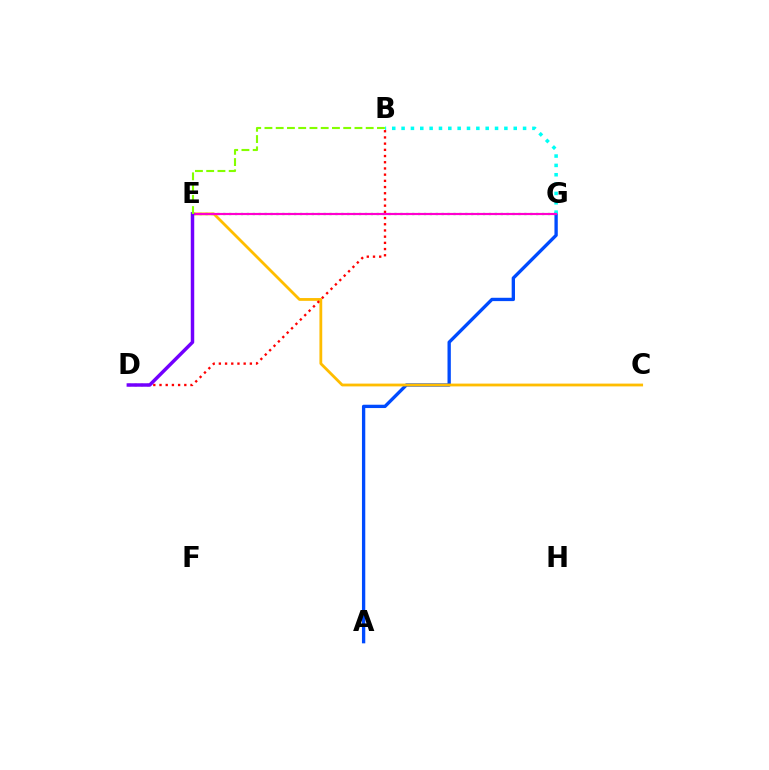{('A', 'G'): [{'color': '#004bff', 'line_style': 'solid', 'thickness': 2.4}], ('C', 'E'): [{'color': '#ffbd00', 'line_style': 'solid', 'thickness': 2.01}], ('B', 'G'): [{'color': '#00fff6', 'line_style': 'dotted', 'thickness': 2.54}], ('B', 'D'): [{'color': '#ff0000', 'line_style': 'dotted', 'thickness': 1.68}], ('E', 'G'): [{'color': '#00ff39', 'line_style': 'dotted', 'thickness': 1.6}, {'color': '#ff00cf', 'line_style': 'solid', 'thickness': 1.56}], ('D', 'E'): [{'color': '#7200ff', 'line_style': 'solid', 'thickness': 2.5}], ('B', 'E'): [{'color': '#84ff00', 'line_style': 'dashed', 'thickness': 1.53}]}